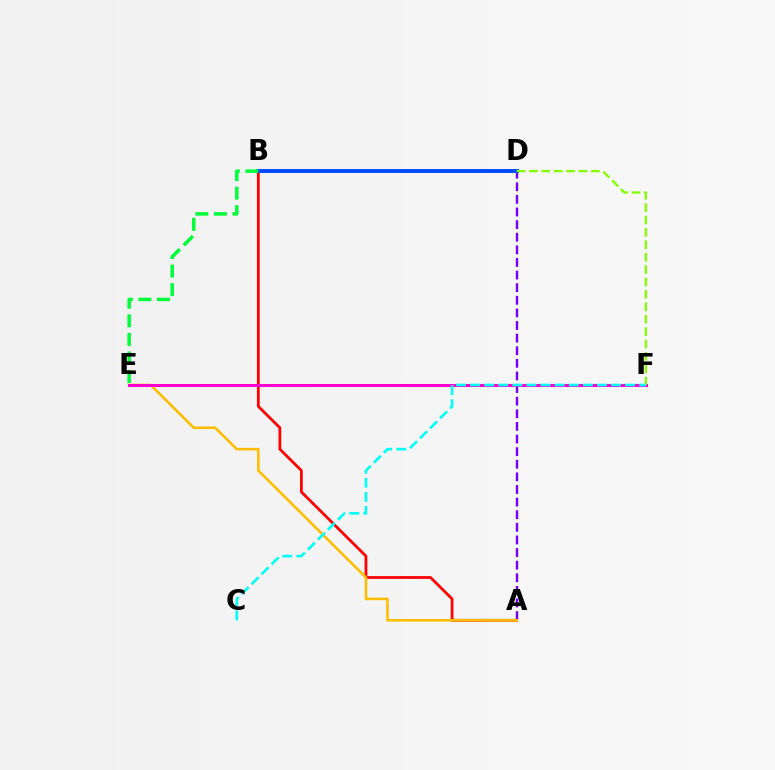{('A', 'D'): [{'color': '#7200ff', 'line_style': 'dashed', 'thickness': 1.71}], ('A', 'B'): [{'color': '#ff0000', 'line_style': 'solid', 'thickness': 1.99}], ('A', 'E'): [{'color': '#ffbd00', 'line_style': 'solid', 'thickness': 1.86}], ('B', 'D'): [{'color': '#004bff', 'line_style': 'solid', 'thickness': 2.81}], ('E', 'F'): [{'color': '#ff00cf', 'line_style': 'solid', 'thickness': 2.17}], ('D', 'F'): [{'color': '#84ff00', 'line_style': 'dashed', 'thickness': 1.68}], ('C', 'F'): [{'color': '#00fff6', 'line_style': 'dashed', 'thickness': 1.92}], ('B', 'E'): [{'color': '#00ff39', 'line_style': 'dashed', 'thickness': 2.52}]}